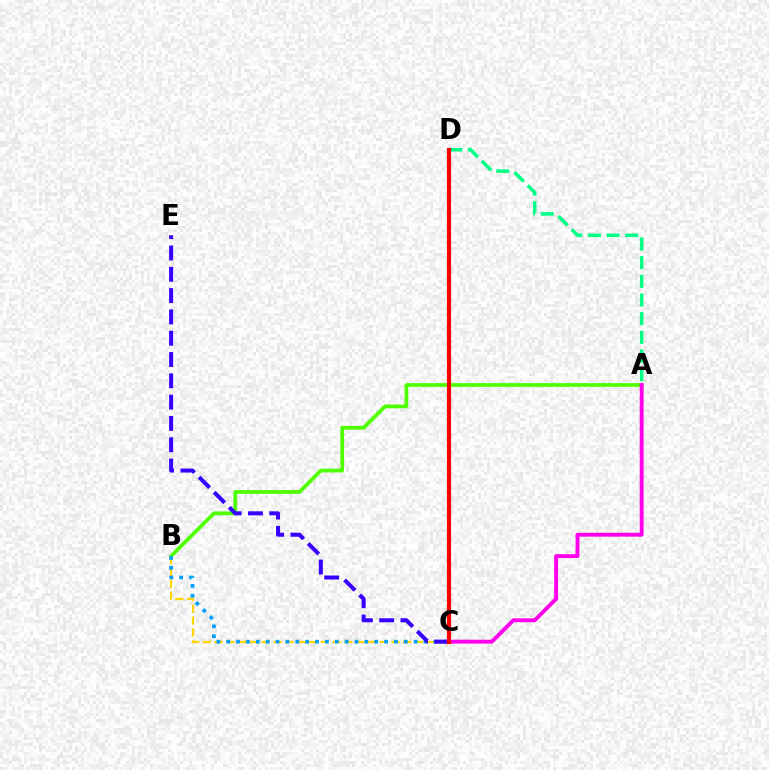{('A', 'B'): [{'color': '#4fff00', 'line_style': 'solid', 'thickness': 2.7}], ('B', 'C'): [{'color': '#ffd500', 'line_style': 'dashed', 'thickness': 1.6}, {'color': '#009eff', 'line_style': 'dotted', 'thickness': 2.68}], ('A', 'C'): [{'color': '#ff00ed', 'line_style': 'solid', 'thickness': 2.79}], ('C', 'E'): [{'color': '#3700ff', 'line_style': 'dashed', 'thickness': 2.89}], ('A', 'D'): [{'color': '#00ff86', 'line_style': 'dashed', 'thickness': 2.54}], ('C', 'D'): [{'color': '#ff0000', 'line_style': 'solid', 'thickness': 2.99}]}